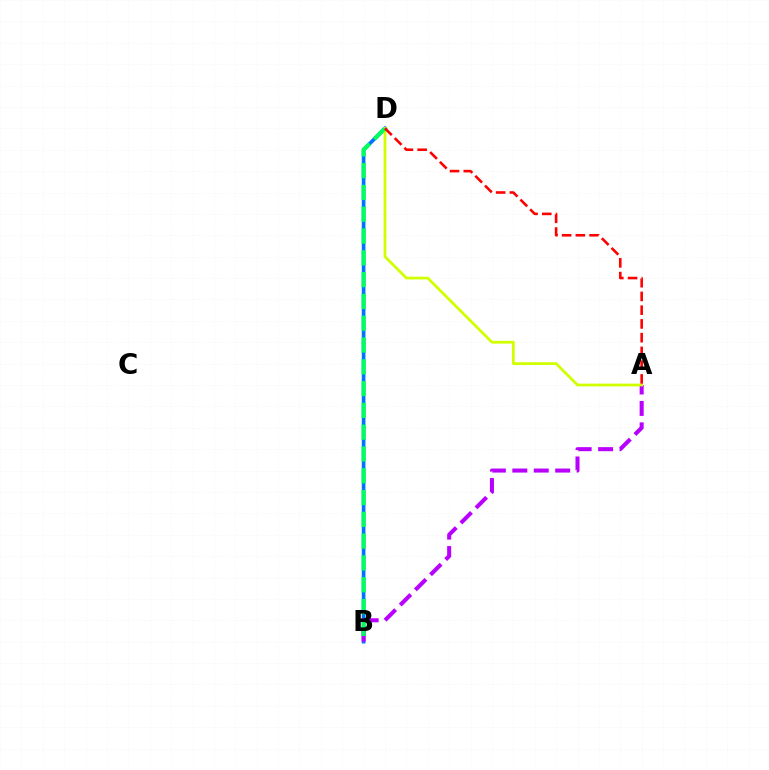{('B', 'D'): [{'color': '#0074ff', 'line_style': 'solid', 'thickness': 2.64}, {'color': '#00ff5c', 'line_style': 'dashed', 'thickness': 2.96}], ('A', 'B'): [{'color': '#b900ff', 'line_style': 'dashed', 'thickness': 2.91}], ('A', 'D'): [{'color': '#d1ff00', 'line_style': 'solid', 'thickness': 2.0}, {'color': '#ff0000', 'line_style': 'dashed', 'thickness': 1.87}]}